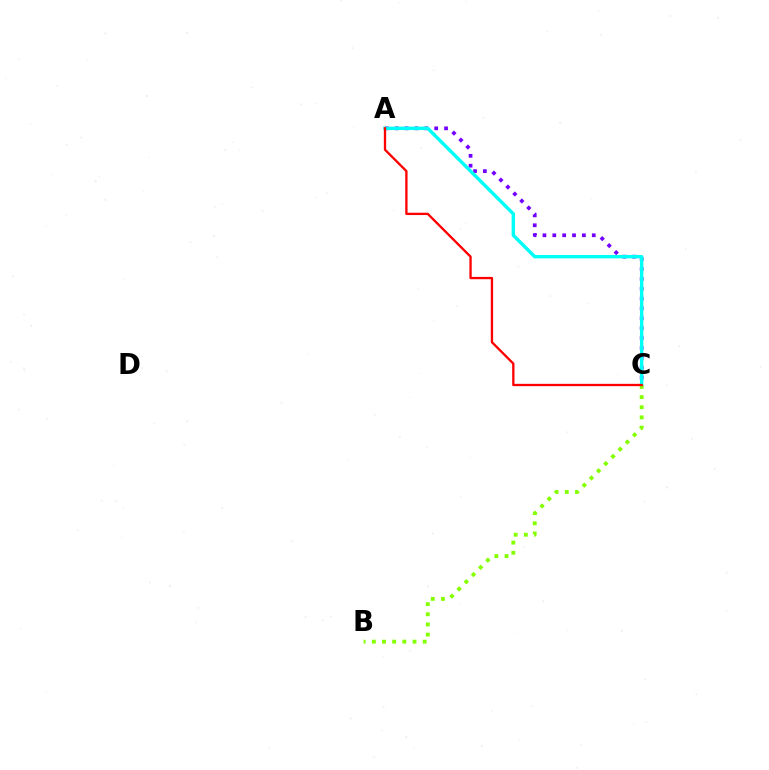{('A', 'C'): [{'color': '#7200ff', 'line_style': 'dotted', 'thickness': 2.68}, {'color': '#00fff6', 'line_style': 'solid', 'thickness': 2.47}, {'color': '#ff0000', 'line_style': 'solid', 'thickness': 1.67}], ('B', 'C'): [{'color': '#84ff00', 'line_style': 'dotted', 'thickness': 2.76}]}